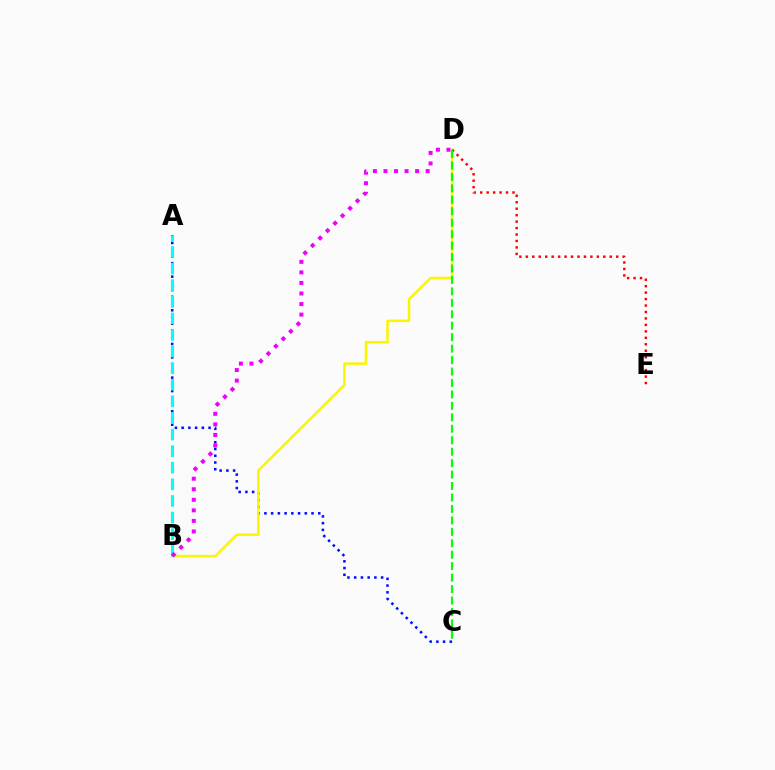{('A', 'C'): [{'color': '#0010ff', 'line_style': 'dotted', 'thickness': 1.83}], ('B', 'D'): [{'color': '#fcf500', 'line_style': 'solid', 'thickness': 1.8}, {'color': '#ee00ff', 'line_style': 'dotted', 'thickness': 2.87}], ('D', 'E'): [{'color': '#ff0000', 'line_style': 'dotted', 'thickness': 1.75}], ('A', 'B'): [{'color': '#00fff6', 'line_style': 'dashed', 'thickness': 2.25}], ('C', 'D'): [{'color': '#08ff00', 'line_style': 'dashed', 'thickness': 1.56}]}